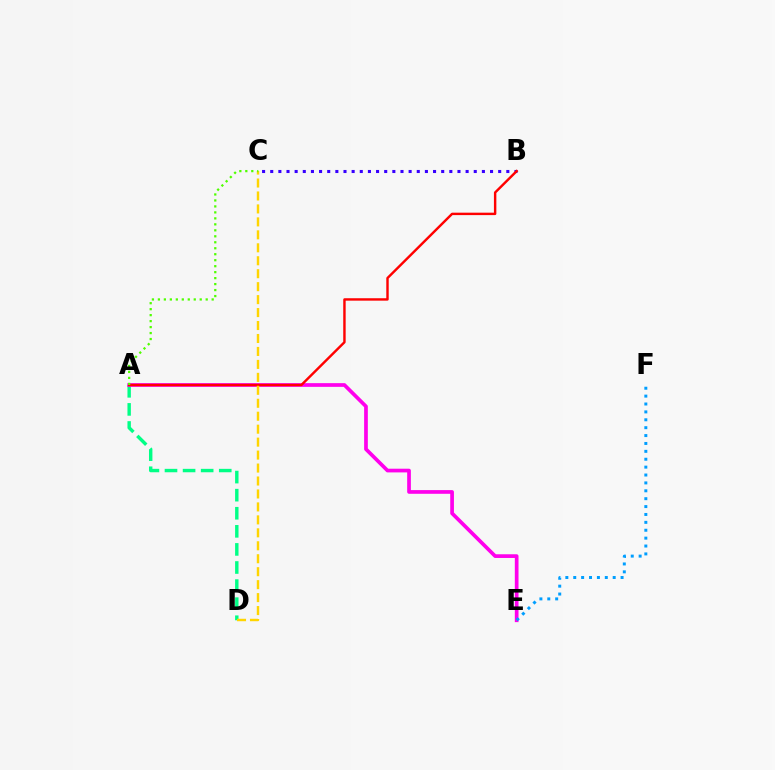{('B', 'C'): [{'color': '#3700ff', 'line_style': 'dotted', 'thickness': 2.21}], ('A', 'D'): [{'color': '#00ff86', 'line_style': 'dashed', 'thickness': 2.46}], ('A', 'E'): [{'color': '#ff00ed', 'line_style': 'solid', 'thickness': 2.66}], ('E', 'F'): [{'color': '#009eff', 'line_style': 'dotted', 'thickness': 2.14}], ('A', 'B'): [{'color': '#ff0000', 'line_style': 'solid', 'thickness': 1.74}], ('C', 'D'): [{'color': '#ffd500', 'line_style': 'dashed', 'thickness': 1.76}], ('A', 'C'): [{'color': '#4fff00', 'line_style': 'dotted', 'thickness': 1.62}]}